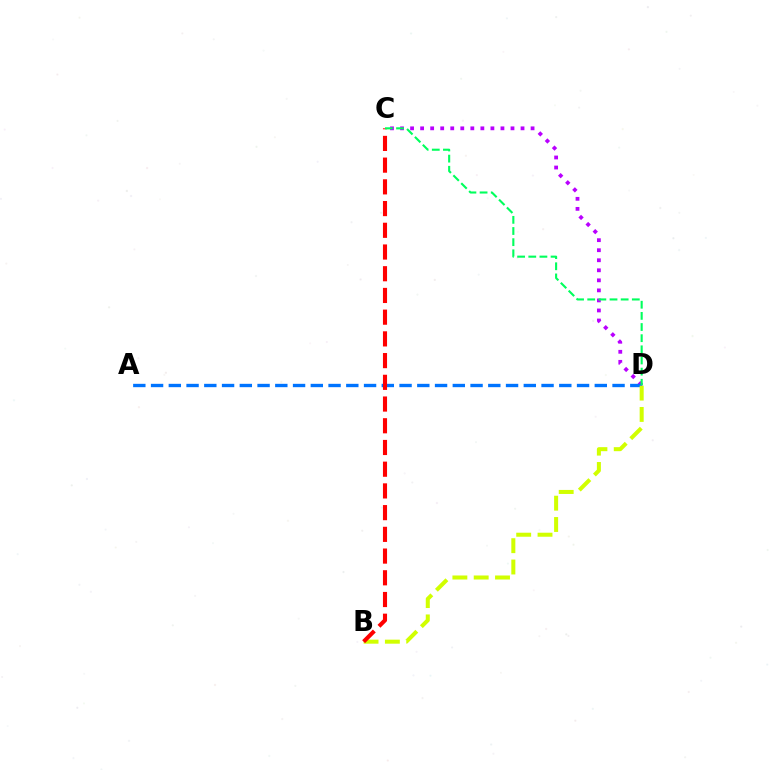{('C', 'D'): [{'color': '#b900ff', 'line_style': 'dotted', 'thickness': 2.73}, {'color': '#00ff5c', 'line_style': 'dashed', 'thickness': 1.51}], ('A', 'D'): [{'color': '#0074ff', 'line_style': 'dashed', 'thickness': 2.41}], ('B', 'D'): [{'color': '#d1ff00', 'line_style': 'dashed', 'thickness': 2.9}], ('B', 'C'): [{'color': '#ff0000', 'line_style': 'dashed', 'thickness': 2.95}]}